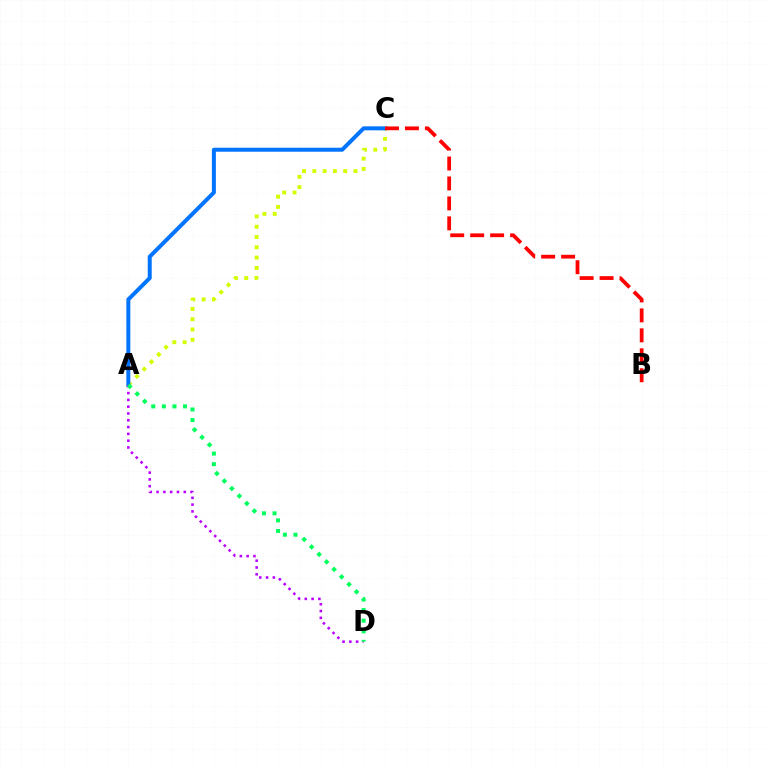{('A', 'C'): [{'color': '#d1ff00', 'line_style': 'dotted', 'thickness': 2.8}, {'color': '#0074ff', 'line_style': 'solid', 'thickness': 2.87}], ('A', 'D'): [{'color': '#b900ff', 'line_style': 'dotted', 'thickness': 1.85}, {'color': '#00ff5c', 'line_style': 'dotted', 'thickness': 2.88}], ('B', 'C'): [{'color': '#ff0000', 'line_style': 'dashed', 'thickness': 2.71}]}